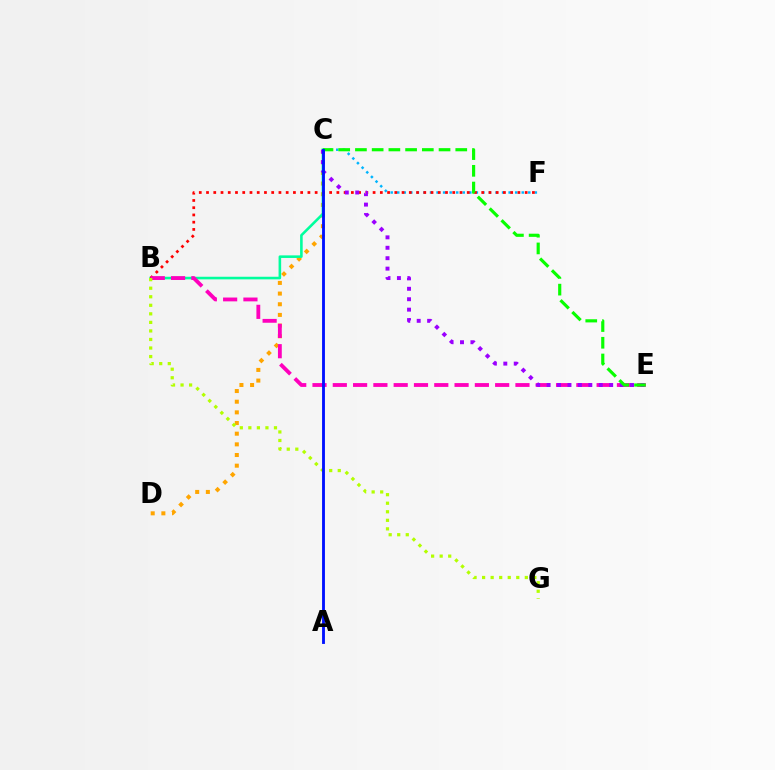{('C', 'D'): [{'color': '#ffa500', 'line_style': 'dotted', 'thickness': 2.9}], ('B', 'C'): [{'color': '#00ff9d', 'line_style': 'solid', 'thickness': 1.87}], ('C', 'F'): [{'color': '#00b5ff', 'line_style': 'dotted', 'thickness': 1.78}], ('B', 'F'): [{'color': '#ff0000', 'line_style': 'dotted', 'thickness': 1.97}], ('B', 'E'): [{'color': '#ff00bd', 'line_style': 'dashed', 'thickness': 2.76}], ('B', 'G'): [{'color': '#b3ff00', 'line_style': 'dotted', 'thickness': 2.32}], ('C', 'E'): [{'color': '#9b00ff', 'line_style': 'dotted', 'thickness': 2.83}, {'color': '#08ff00', 'line_style': 'dashed', 'thickness': 2.27}], ('A', 'C'): [{'color': '#0010ff', 'line_style': 'solid', 'thickness': 2.06}]}